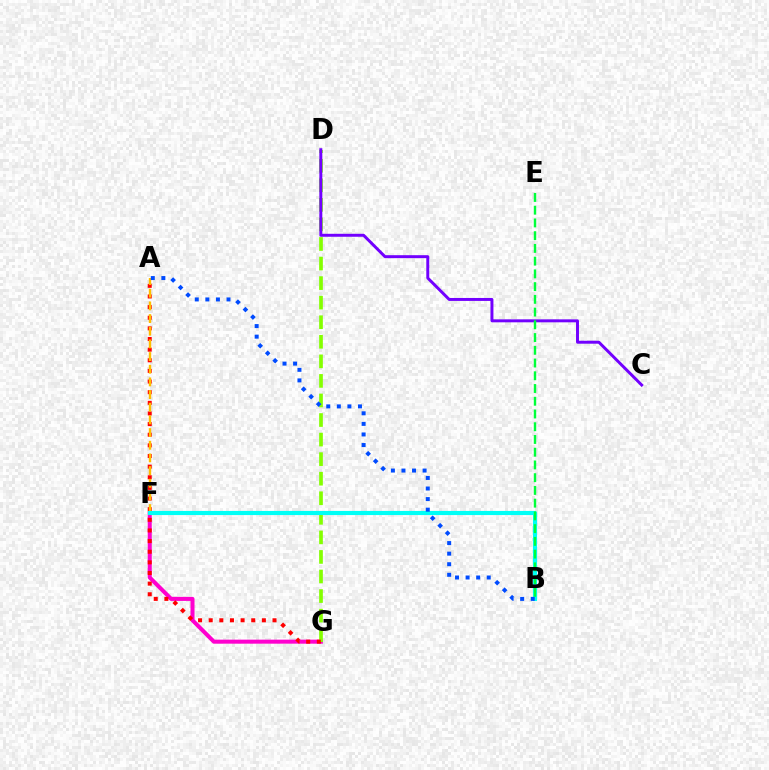{('F', 'G'): [{'color': '#ff00cf', 'line_style': 'solid', 'thickness': 2.9}], ('D', 'G'): [{'color': '#84ff00', 'line_style': 'dashed', 'thickness': 2.66}], ('C', 'D'): [{'color': '#7200ff', 'line_style': 'solid', 'thickness': 2.13}], ('A', 'G'): [{'color': '#ff0000', 'line_style': 'dotted', 'thickness': 2.89}], ('A', 'F'): [{'color': '#ffbd00', 'line_style': 'dashed', 'thickness': 1.72}], ('B', 'F'): [{'color': '#00fff6', 'line_style': 'solid', 'thickness': 2.97}], ('B', 'E'): [{'color': '#00ff39', 'line_style': 'dashed', 'thickness': 1.73}], ('A', 'B'): [{'color': '#004bff', 'line_style': 'dotted', 'thickness': 2.87}]}